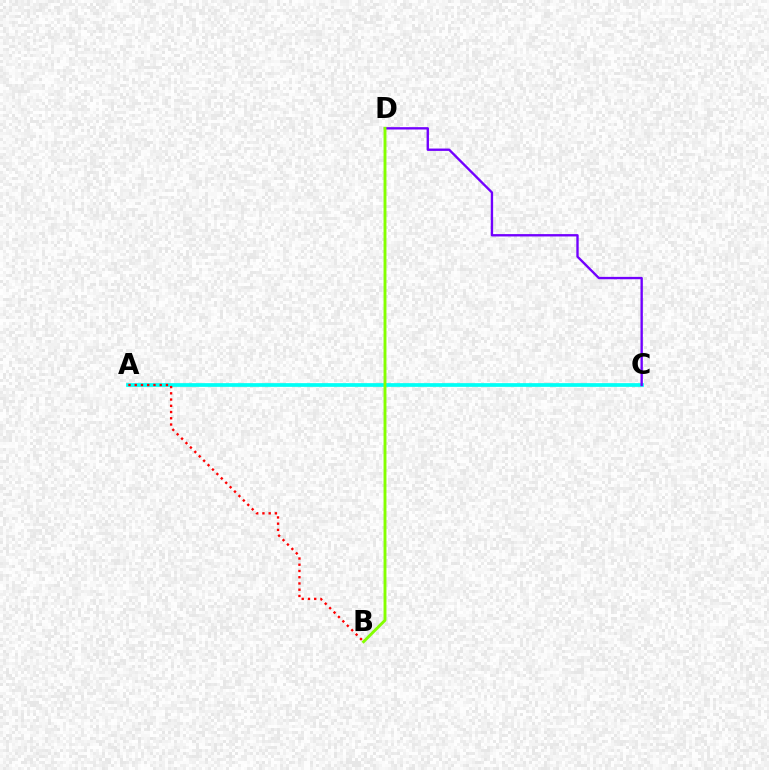{('A', 'C'): [{'color': '#00fff6', 'line_style': 'solid', 'thickness': 2.67}], ('C', 'D'): [{'color': '#7200ff', 'line_style': 'solid', 'thickness': 1.7}], ('A', 'B'): [{'color': '#ff0000', 'line_style': 'dotted', 'thickness': 1.7}], ('B', 'D'): [{'color': '#84ff00', 'line_style': 'solid', 'thickness': 2.09}]}